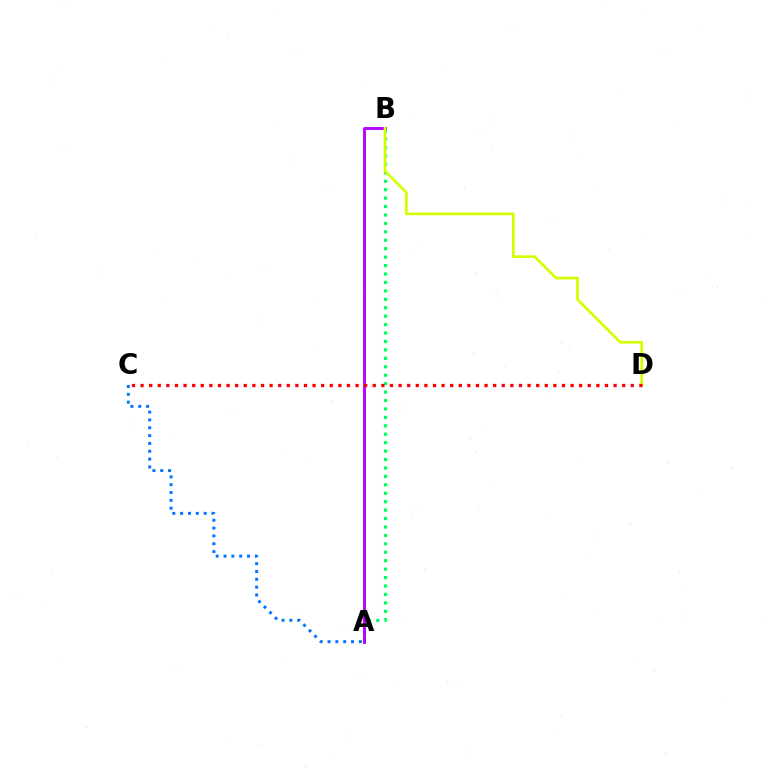{('A', 'B'): [{'color': '#00ff5c', 'line_style': 'dotted', 'thickness': 2.29}, {'color': '#b900ff', 'line_style': 'solid', 'thickness': 2.09}], ('B', 'D'): [{'color': '#d1ff00', 'line_style': 'solid', 'thickness': 1.94}], ('C', 'D'): [{'color': '#ff0000', 'line_style': 'dotted', 'thickness': 2.34}], ('A', 'C'): [{'color': '#0074ff', 'line_style': 'dotted', 'thickness': 2.13}]}